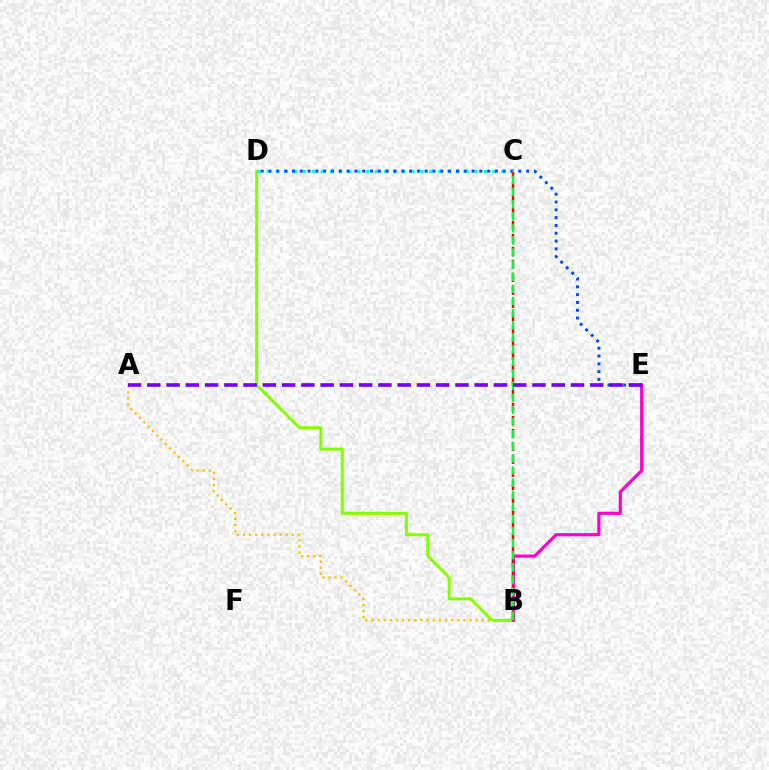{('A', 'B'): [{'color': '#ffbd00', 'line_style': 'dotted', 'thickness': 1.66}], ('B', 'D'): [{'color': '#84ff00', 'line_style': 'solid', 'thickness': 2.18}], ('B', 'E'): [{'color': '#ff00cf', 'line_style': 'solid', 'thickness': 2.28}], ('C', 'D'): [{'color': '#00fff6', 'line_style': 'dotted', 'thickness': 2.46}], ('D', 'E'): [{'color': '#004bff', 'line_style': 'dotted', 'thickness': 2.12}], ('B', 'C'): [{'color': '#ff0000', 'line_style': 'dashed', 'thickness': 1.77}, {'color': '#00ff39', 'line_style': 'dashed', 'thickness': 1.64}], ('A', 'E'): [{'color': '#7200ff', 'line_style': 'dashed', 'thickness': 2.62}]}